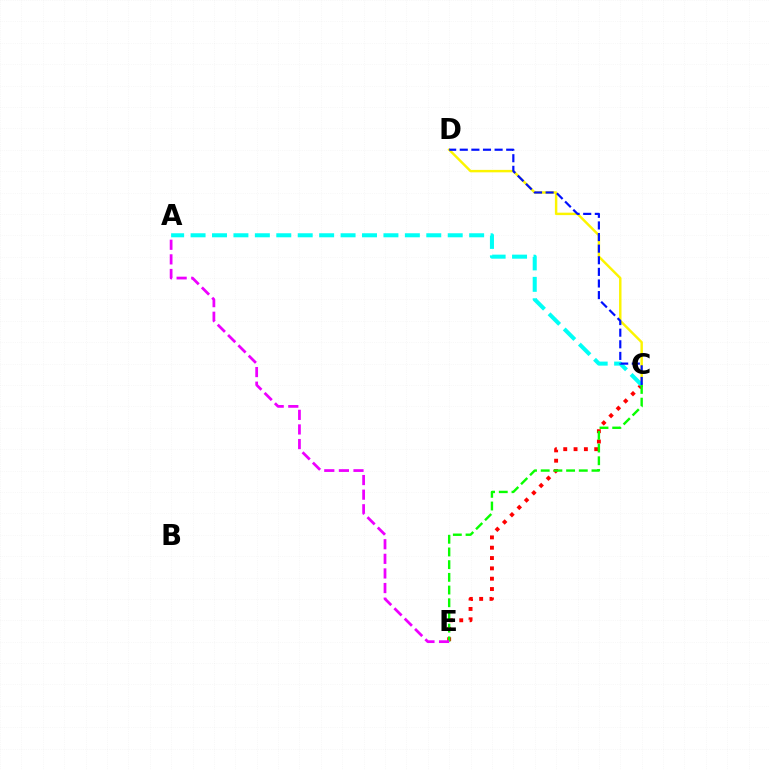{('C', 'D'): [{'color': '#fcf500', 'line_style': 'solid', 'thickness': 1.76}, {'color': '#0010ff', 'line_style': 'dashed', 'thickness': 1.58}], ('C', 'E'): [{'color': '#ff0000', 'line_style': 'dotted', 'thickness': 2.81}, {'color': '#08ff00', 'line_style': 'dashed', 'thickness': 1.72}], ('A', 'C'): [{'color': '#00fff6', 'line_style': 'dashed', 'thickness': 2.91}], ('A', 'E'): [{'color': '#ee00ff', 'line_style': 'dashed', 'thickness': 1.98}]}